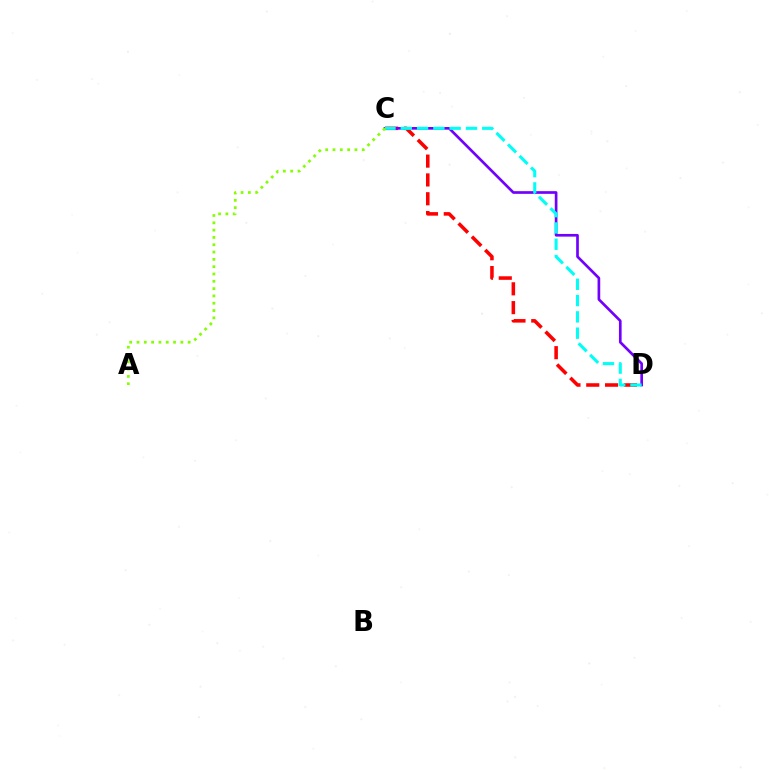{('C', 'D'): [{'color': '#ff0000', 'line_style': 'dashed', 'thickness': 2.56}, {'color': '#7200ff', 'line_style': 'solid', 'thickness': 1.93}, {'color': '#00fff6', 'line_style': 'dashed', 'thickness': 2.21}], ('A', 'C'): [{'color': '#84ff00', 'line_style': 'dotted', 'thickness': 1.99}]}